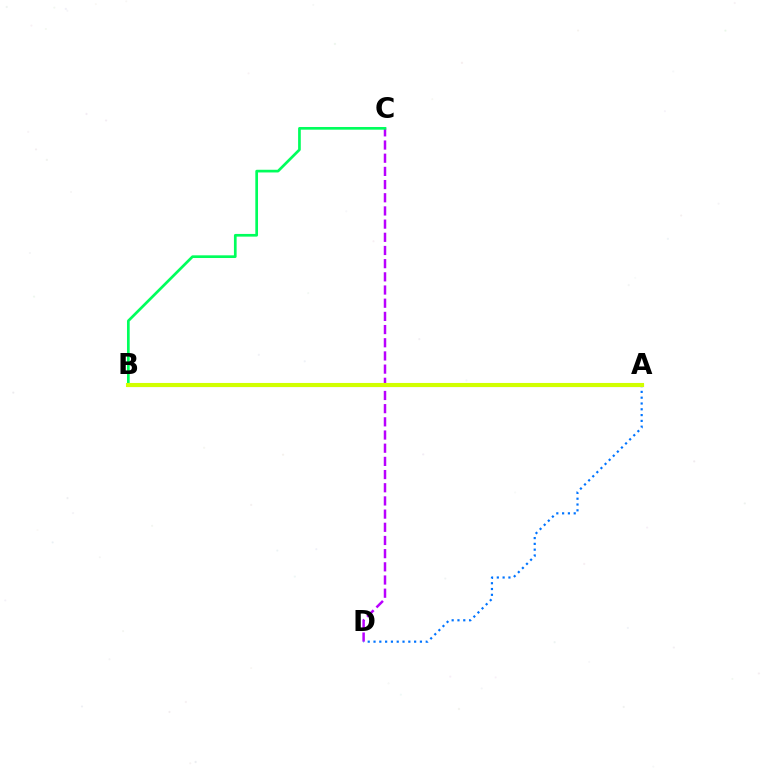{('A', 'B'): [{'color': '#ff0000', 'line_style': 'solid', 'thickness': 2.2}, {'color': '#d1ff00', 'line_style': 'solid', 'thickness': 2.94}], ('C', 'D'): [{'color': '#b900ff', 'line_style': 'dashed', 'thickness': 1.79}], ('A', 'D'): [{'color': '#0074ff', 'line_style': 'dotted', 'thickness': 1.58}], ('B', 'C'): [{'color': '#00ff5c', 'line_style': 'solid', 'thickness': 1.94}]}